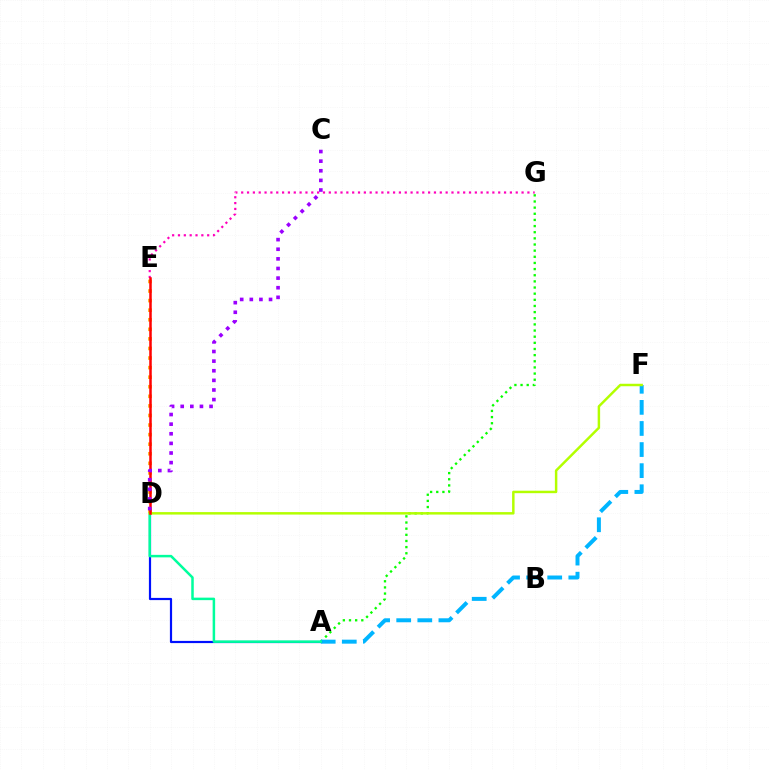{('A', 'G'): [{'color': '#08ff00', 'line_style': 'dotted', 'thickness': 1.67}], ('A', 'F'): [{'color': '#00b5ff', 'line_style': 'dashed', 'thickness': 2.87}], ('A', 'D'): [{'color': '#0010ff', 'line_style': 'solid', 'thickness': 1.58}, {'color': '#00ff9d', 'line_style': 'solid', 'thickness': 1.8}], ('D', 'E'): [{'color': '#ffa500', 'line_style': 'dotted', 'thickness': 2.6}, {'color': '#ff0000', 'line_style': 'solid', 'thickness': 1.81}], ('E', 'G'): [{'color': '#ff00bd', 'line_style': 'dotted', 'thickness': 1.59}], ('D', 'F'): [{'color': '#b3ff00', 'line_style': 'solid', 'thickness': 1.78}], ('C', 'D'): [{'color': '#9b00ff', 'line_style': 'dotted', 'thickness': 2.61}]}